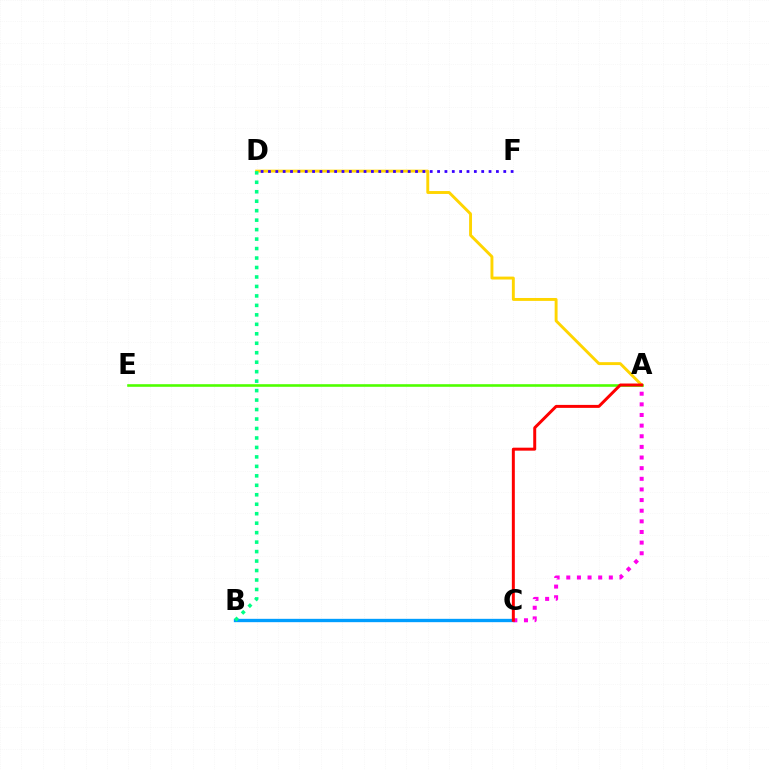{('A', 'D'): [{'color': '#ffd500', 'line_style': 'solid', 'thickness': 2.09}], ('B', 'C'): [{'color': '#009eff', 'line_style': 'solid', 'thickness': 2.4}], ('B', 'D'): [{'color': '#00ff86', 'line_style': 'dotted', 'thickness': 2.57}], ('A', 'E'): [{'color': '#4fff00', 'line_style': 'solid', 'thickness': 1.87}], ('A', 'C'): [{'color': '#ff00ed', 'line_style': 'dotted', 'thickness': 2.89}, {'color': '#ff0000', 'line_style': 'solid', 'thickness': 2.14}], ('D', 'F'): [{'color': '#3700ff', 'line_style': 'dotted', 'thickness': 2.0}]}